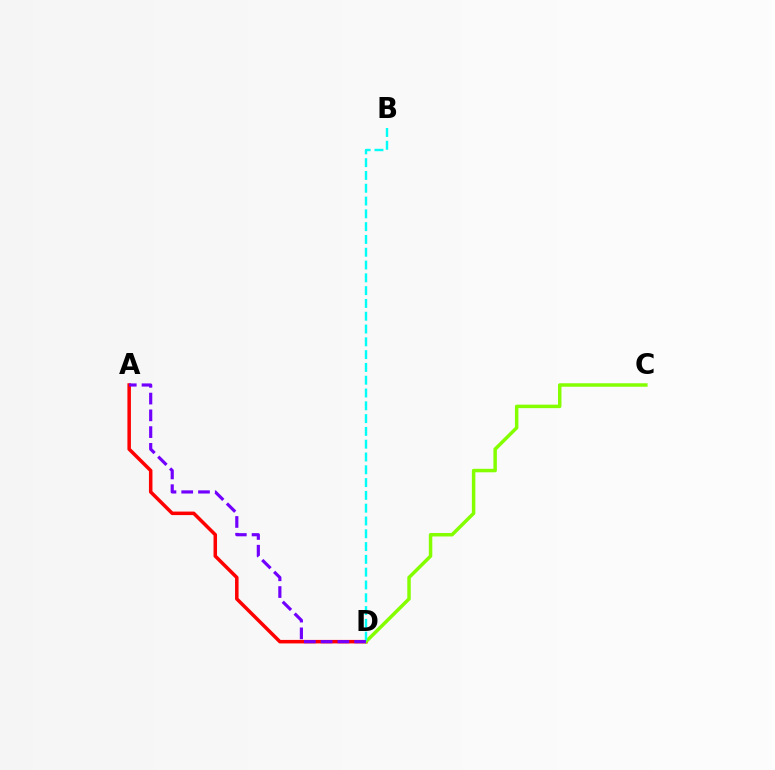{('A', 'D'): [{'color': '#ff0000', 'line_style': 'solid', 'thickness': 2.53}, {'color': '#7200ff', 'line_style': 'dashed', 'thickness': 2.28}], ('C', 'D'): [{'color': '#84ff00', 'line_style': 'solid', 'thickness': 2.5}], ('B', 'D'): [{'color': '#00fff6', 'line_style': 'dashed', 'thickness': 1.74}]}